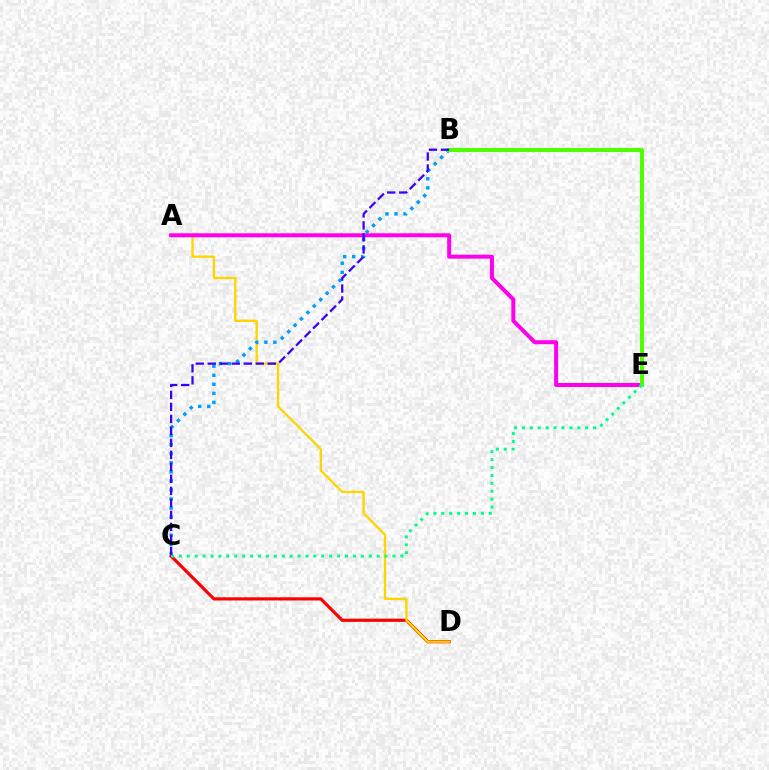{('C', 'D'): [{'color': '#ff0000', 'line_style': 'solid', 'thickness': 2.29}], ('A', 'D'): [{'color': '#ffd500', 'line_style': 'solid', 'thickness': 1.68}], ('B', 'C'): [{'color': '#009eff', 'line_style': 'dotted', 'thickness': 2.46}, {'color': '#3700ff', 'line_style': 'dashed', 'thickness': 1.63}], ('A', 'E'): [{'color': '#ff00ed', 'line_style': 'solid', 'thickness': 2.88}], ('B', 'E'): [{'color': '#4fff00', 'line_style': 'solid', 'thickness': 2.91}], ('C', 'E'): [{'color': '#00ff86', 'line_style': 'dotted', 'thickness': 2.15}]}